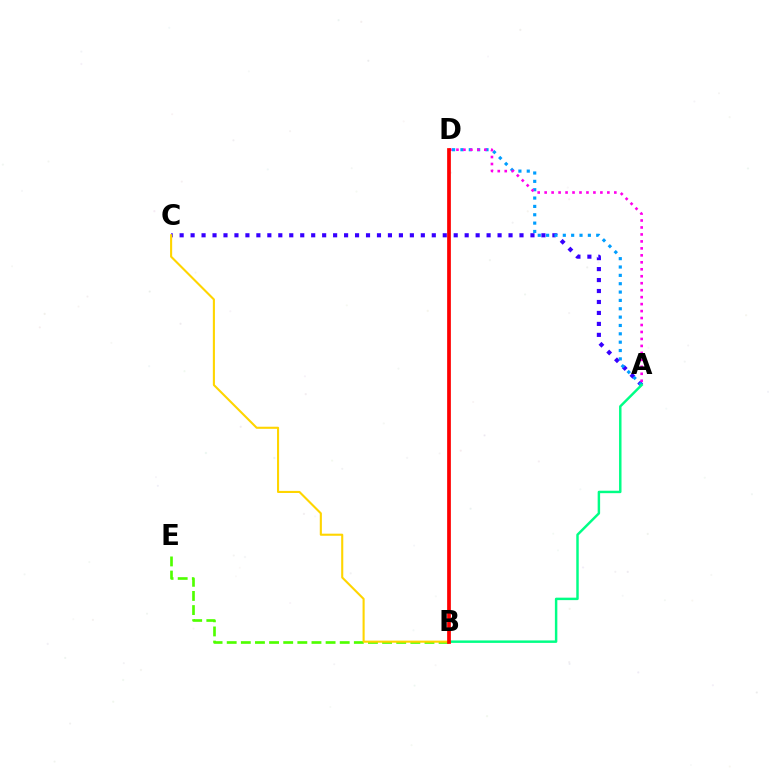{('A', 'C'): [{'color': '#3700ff', 'line_style': 'dotted', 'thickness': 2.98}], ('A', 'D'): [{'color': '#009eff', 'line_style': 'dotted', 'thickness': 2.27}, {'color': '#ff00ed', 'line_style': 'dotted', 'thickness': 1.89}], ('B', 'E'): [{'color': '#4fff00', 'line_style': 'dashed', 'thickness': 1.92}], ('B', 'C'): [{'color': '#ffd500', 'line_style': 'solid', 'thickness': 1.51}], ('A', 'B'): [{'color': '#00ff86', 'line_style': 'solid', 'thickness': 1.77}], ('B', 'D'): [{'color': '#ff0000', 'line_style': 'solid', 'thickness': 2.68}]}